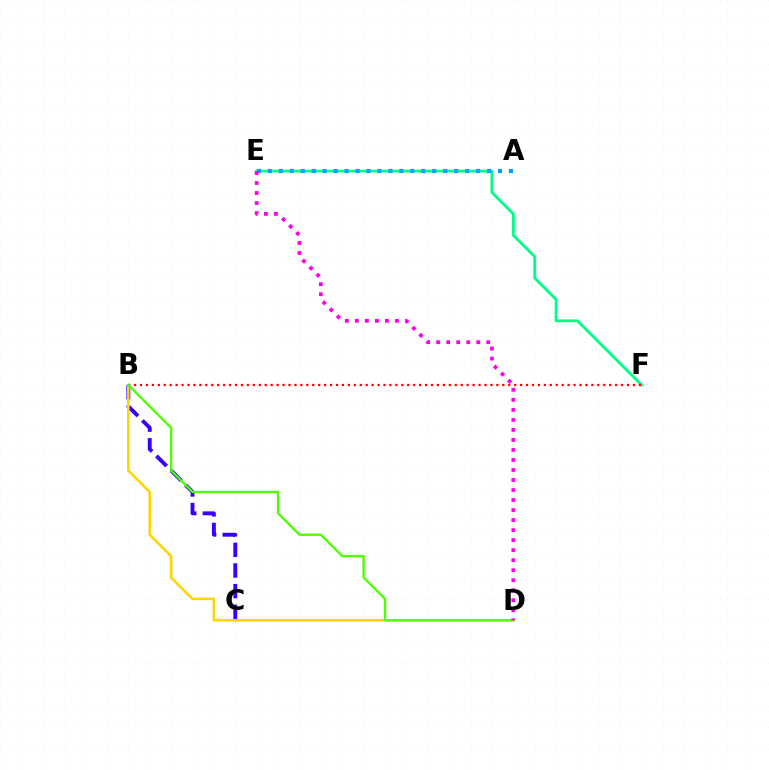{('B', 'C'): [{'color': '#3700ff', 'line_style': 'dashed', 'thickness': 2.8}], ('B', 'D'): [{'color': '#ffd500', 'line_style': 'solid', 'thickness': 1.85}, {'color': '#4fff00', 'line_style': 'solid', 'thickness': 1.69}], ('E', 'F'): [{'color': '#00ff86', 'line_style': 'solid', 'thickness': 2.05}], ('B', 'F'): [{'color': '#ff0000', 'line_style': 'dotted', 'thickness': 1.61}], ('A', 'E'): [{'color': '#009eff', 'line_style': 'dotted', 'thickness': 2.98}], ('D', 'E'): [{'color': '#ff00ed', 'line_style': 'dotted', 'thickness': 2.72}]}